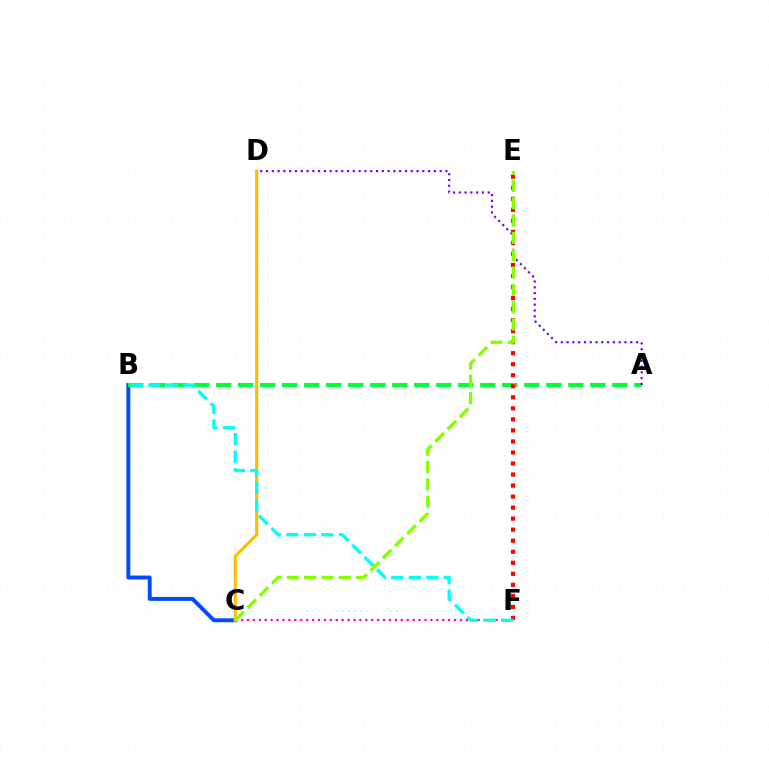{('B', 'C'): [{'color': '#004bff', 'line_style': 'solid', 'thickness': 2.82}], ('A', 'B'): [{'color': '#00ff39', 'line_style': 'dashed', 'thickness': 2.99}], ('A', 'D'): [{'color': '#7200ff', 'line_style': 'dotted', 'thickness': 1.57}], ('E', 'F'): [{'color': '#ff0000', 'line_style': 'dotted', 'thickness': 3.0}], ('C', 'F'): [{'color': '#ff00cf', 'line_style': 'dotted', 'thickness': 1.61}], ('C', 'D'): [{'color': '#ffbd00', 'line_style': 'solid', 'thickness': 2.26}], ('B', 'F'): [{'color': '#00fff6', 'line_style': 'dashed', 'thickness': 2.38}], ('C', 'E'): [{'color': '#84ff00', 'line_style': 'dashed', 'thickness': 2.35}]}